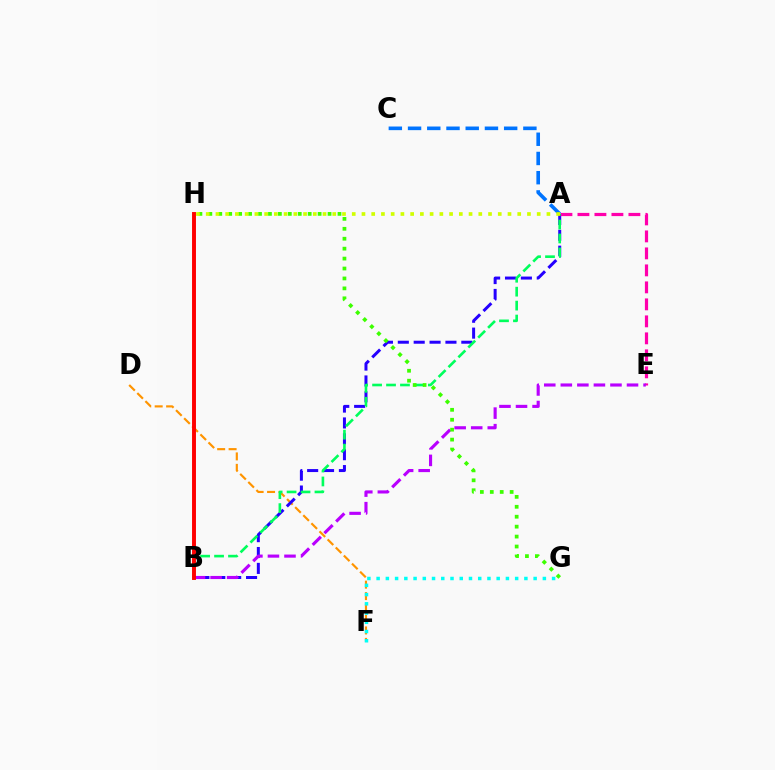{('D', 'F'): [{'color': '#ff9400', 'line_style': 'dashed', 'thickness': 1.55}], ('A', 'B'): [{'color': '#2500ff', 'line_style': 'dashed', 'thickness': 2.16}, {'color': '#00ff5c', 'line_style': 'dashed', 'thickness': 1.89}], ('A', 'C'): [{'color': '#0074ff', 'line_style': 'dashed', 'thickness': 2.61}], ('A', 'E'): [{'color': '#ff00ac', 'line_style': 'dashed', 'thickness': 2.31}], ('B', 'E'): [{'color': '#b900ff', 'line_style': 'dashed', 'thickness': 2.25}], ('F', 'G'): [{'color': '#00fff6', 'line_style': 'dotted', 'thickness': 2.51}], ('B', 'H'): [{'color': '#ff0000', 'line_style': 'solid', 'thickness': 2.82}], ('G', 'H'): [{'color': '#3dff00', 'line_style': 'dotted', 'thickness': 2.7}], ('A', 'H'): [{'color': '#d1ff00', 'line_style': 'dotted', 'thickness': 2.64}]}